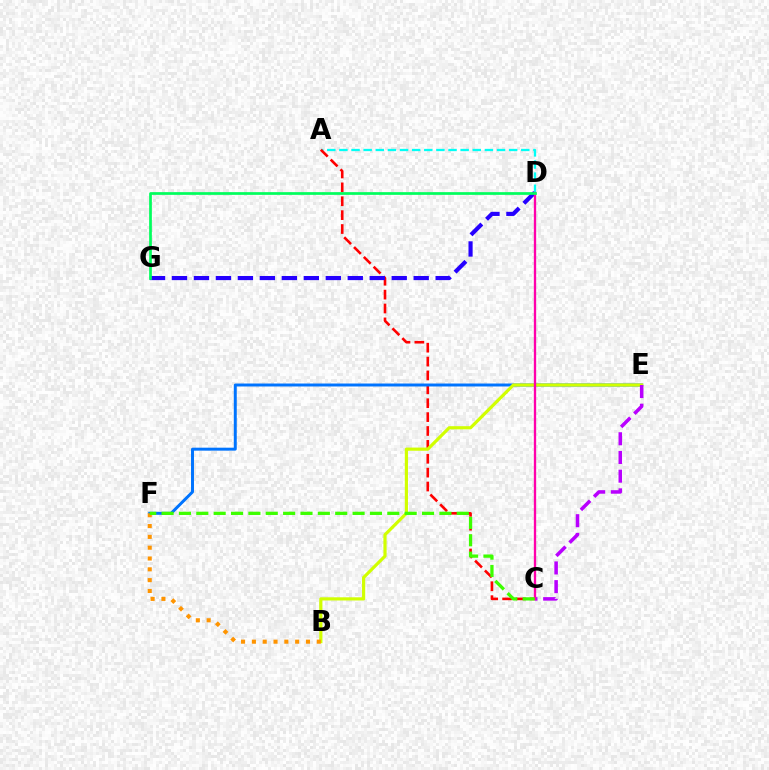{('A', 'D'): [{'color': '#00fff6', 'line_style': 'dashed', 'thickness': 1.65}], ('A', 'C'): [{'color': '#ff0000', 'line_style': 'dashed', 'thickness': 1.89}], ('E', 'F'): [{'color': '#0074ff', 'line_style': 'solid', 'thickness': 2.13}], ('B', 'E'): [{'color': '#d1ff00', 'line_style': 'solid', 'thickness': 2.29}], ('C', 'E'): [{'color': '#b900ff', 'line_style': 'dashed', 'thickness': 2.54}], ('D', 'G'): [{'color': '#2500ff', 'line_style': 'dashed', 'thickness': 2.99}, {'color': '#00ff5c', 'line_style': 'solid', 'thickness': 1.95}], ('C', 'D'): [{'color': '#ff00ac', 'line_style': 'solid', 'thickness': 1.68}], ('B', 'F'): [{'color': '#ff9400', 'line_style': 'dotted', 'thickness': 2.94}], ('C', 'F'): [{'color': '#3dff00', 'line_style': 'dashed', 'thickness': 2.36}]}